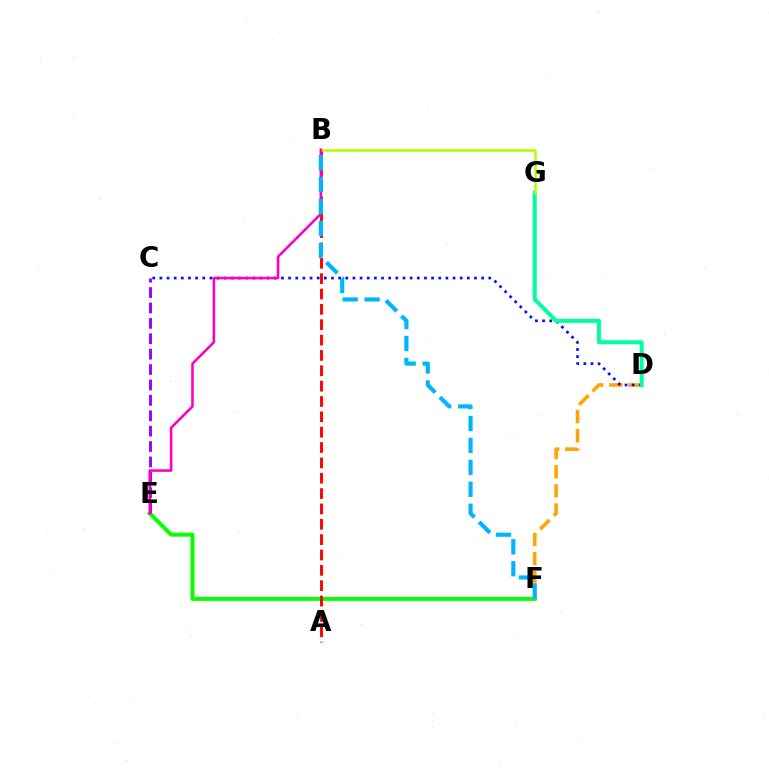{('E', 'F'): [{'color': '#08ff00', 'line_style': 'solid', 'thickness': 2.84}], ('D', 'F'): [{'color': '#ffa500', 'line_style': 'dashed', 'thickness': 2.6}], ('C', 'D'): [{'color': '#0010ff', 'line_style': 'dotted', 'thickness': 1.94}], ('C', 'E'): [{'color': '#9b00ff', 'line_style': 'dashed', 'thickness': 2.09}], ('D', 'G'): [{'color': '#00ff9d', 'line_style': 'solid', 'thickness': 2.88}], ('A', 'B'): [{'color': '#ff0000', 'line_style': 'dashed', 'thickness': 2.09}], ('B', 'G'): [{'color': '#b3ff00', 'line_style': 'solid', 'thickness': 1.83}], ('B', 'E'): [{'color': '#ff00bd', 'line_style': 'solid', 'thickness': 1.86}], ('B', 'F'): [{'color': '#00b5ff', 'line_style': 'dashed', 'thickness': 2.98}]}